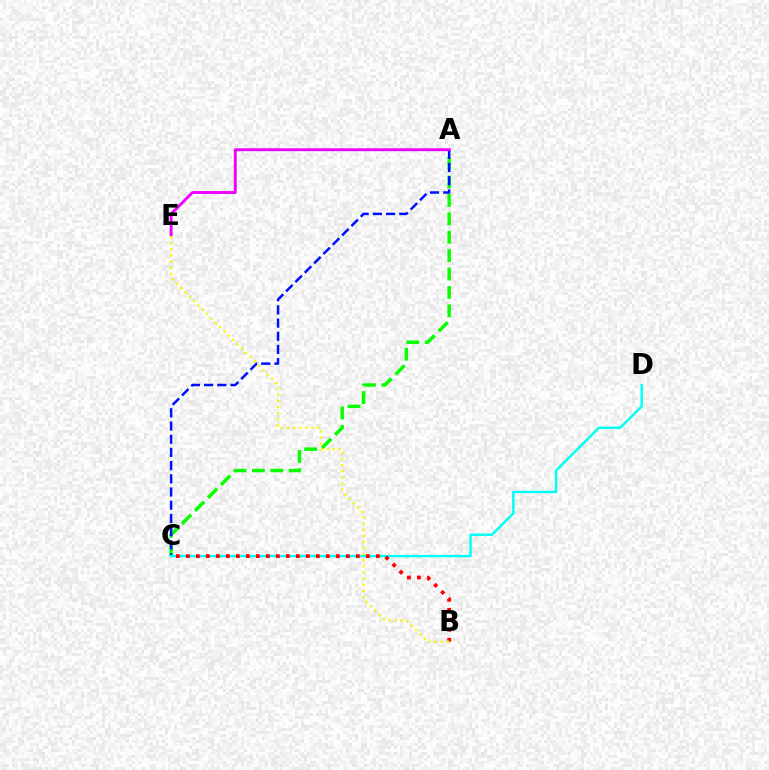{('A', 'C'): [{'color': '#08ff00', 'line_style': 'dashed', 'thickness': 2.5}, {'color': '#0010ff', 'line_style': 'dashed', 'thickness': 1.79}], ('A', 'E'): [{'color': '#ee00ff', 'line_style': 'solid', 'thickness': 2.09}], ('C', 'D'): [{'color': '#00fff6', 'line_style': 'solid', 'thickness': 1.76}], ('B', 'C'): [{'color': '#ff0000', 'line_style': 'dotted', 'thickness': 2.72}], ('B', 'E'): [{'color': '#fcf500', 'line_style': 'dotted', 'thickness': 1.66}]}